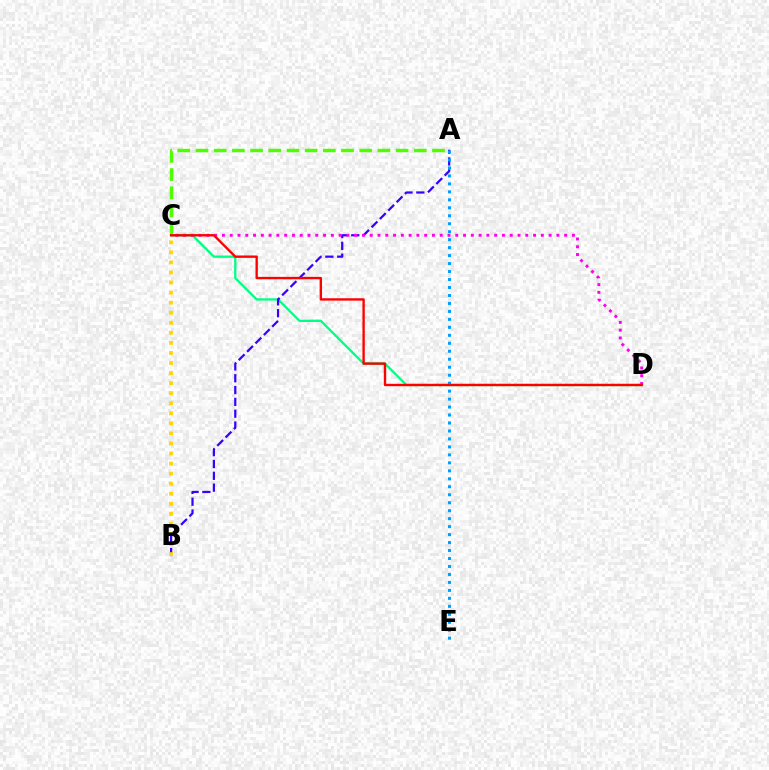{('C', 'D'): [{'color': '#00ff86', 'line_style': 'solid', 'thickness': 1.66}, {'color': '#ff00ed', 'line_style': 'dotted', 'thickness': 2.11}, {'color': '#ff0000', 'line_style': 'solid', 'thickness': 1.71}], ('A', 'C'): [{'color': '#4fff00', 'line_style': 'dashed', 'thickness': 2.47}], ('A', 'B'): [{'color': '#3700ff', 'line_style': 'dashed', 'thickness': 1.61}], ('A', 'E'): [{'color': '#009eff', 'line_style': 'dotted', 'thickness': 2.17}], ('B', 'C'): [{'color': '#ffd500', 'line_style': 'dotted', 'thickness': 2.73}]}